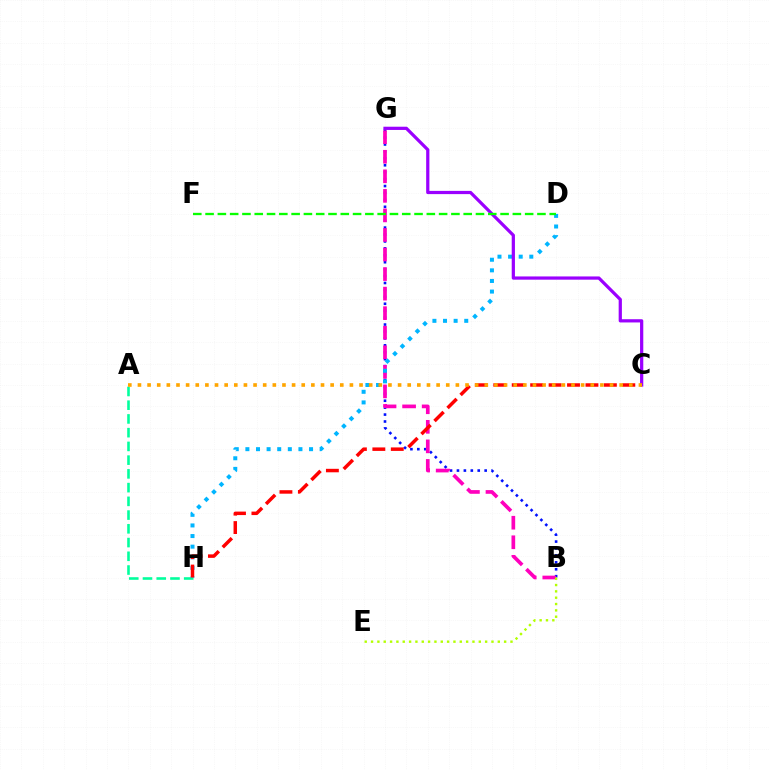{('A', 'H'): [{'color': '#00ff9d', 'line_style': 'dashed', 'thickness': 1.87}], ('B', 'G'): [{'color': '#0010ff', 'line_style': 'dotted', 'thickness': 1.88}, {'color': '#ff00bd', 'line_style': 'dashed', 'thickness': 2.66}], ('D', 'H'): [{'color': '#00b5ff', 'line_style': 'dotted', 'thickness': 2.88}], ('C', 'G'): [{'color': '#9b00ff', 'line_style': 'solid', 'thickness': 2.32}], ('C', 'H'): [{'color': '#ff0000', 'line_style': 'dashed', 'thickness': 2.5}], ('A', 'C'): [{'color': '#ffa500', 'line_style': 'dotted', 'thickness': 2.62}], ('B', 'E'): [{'color': '#b3ff00', 'line_style': 'dotted', 'thickness': 1.72}], ('D', 'F'): [{'color': '#08ff00', 'line_style': 'dashed', 'thickness': 1.67}]}